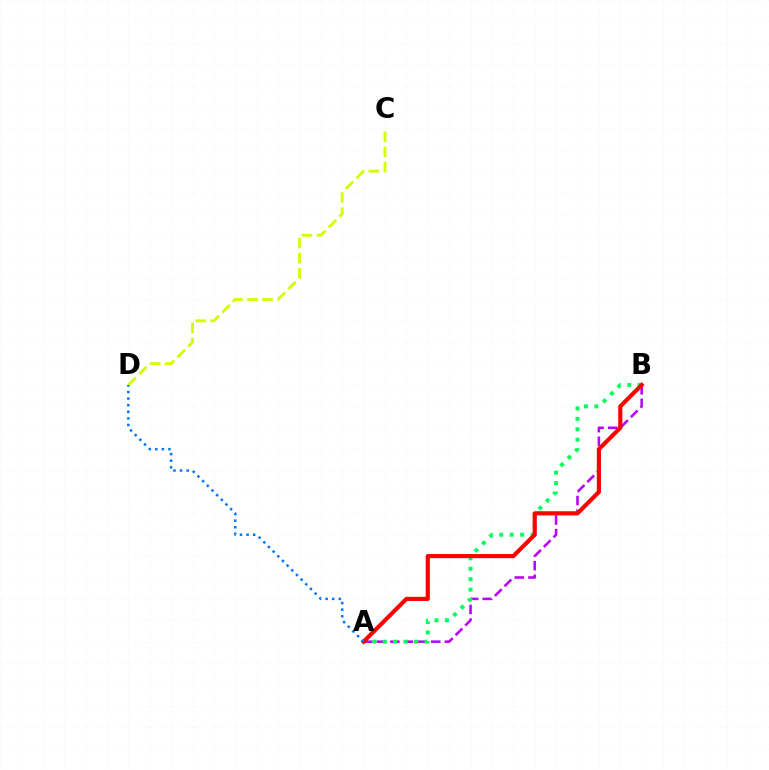{('A', 'B'): [{'color': '#b900ff', 'line_style': 'dashed', 'thickness': 1.85}, {'color': '#00ff5c', 'line_style': 'dotted', 'thickness': 2.84}, {'color': '#ff0000', 'line_style': 'solid', 'thickness': 2.99}], ('C', 'D'): [{'color': '#d1ff00', 'line_style': 'dashed', 'thickness': 2.06}], ('A', 'D'): [{'color': '#0074ff', 'line_style': 'dotted', 'thickness': 1.79}]}